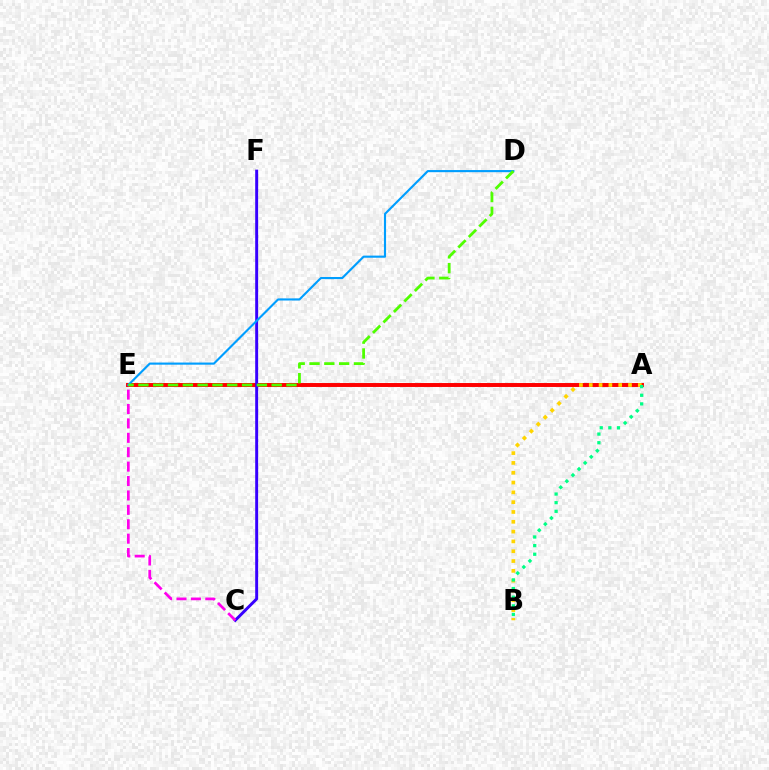{('A', 'E'): [{'color': '#ff0000', 'line_style': 'solid', 'thickness': 2.84}], ('C', 'F'): [{'color': '#3700ff', 'line_style': 'solid', 'thickness': 2.12}], ('C', 'E'): [{'color': '#ff00ed', 'line_style': 'dashed', 'thickness': 1.96}], ('A', 'B'): [{'color': '#ffd500', 'line_style': 'dotted', 'thickness': 2.67}, {'color': '#00ff86', 'line_style': 'dotted', 'thickness': 2.35}], ('D', 'E'): [{'color': '#009eff', 'line_style': 'solid', 'thickness': 1.54}, {'color': '#4fff00', 'line_style': 'dashed', 'thickness': 2.01}]}